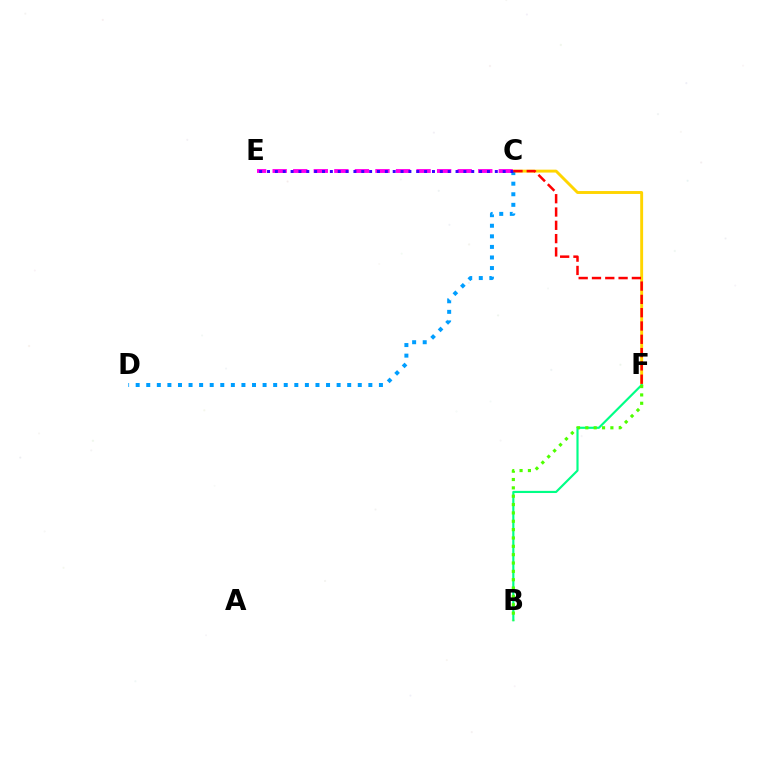{('C', 'E'): [{'color': '#ff00ed', 'line_style': 'dashed', 'thickness': 2.79}, {'color': '#3700ff', 'line_style': 'dotted', 'thickness': 2.13}], ('C', 'F'): [{'color': '#ffd500', 'line_style': 'solid', 'thickness': 2.09}, {'color': '#ff0000', 'line_style': 'dashed', 'thickness': 1.81}], ('B', 'F'): [{'color': '#00ff86', 'line_style': 'solid', 'thickness': 1.55}, {'color': '#4fff00', 'line_style': 'dotted', 'thickness': 2.27}], ('C', 'D'): [{'color': '#009eff', 'line_style': 'dotted', 'thickness': 2.87}]}